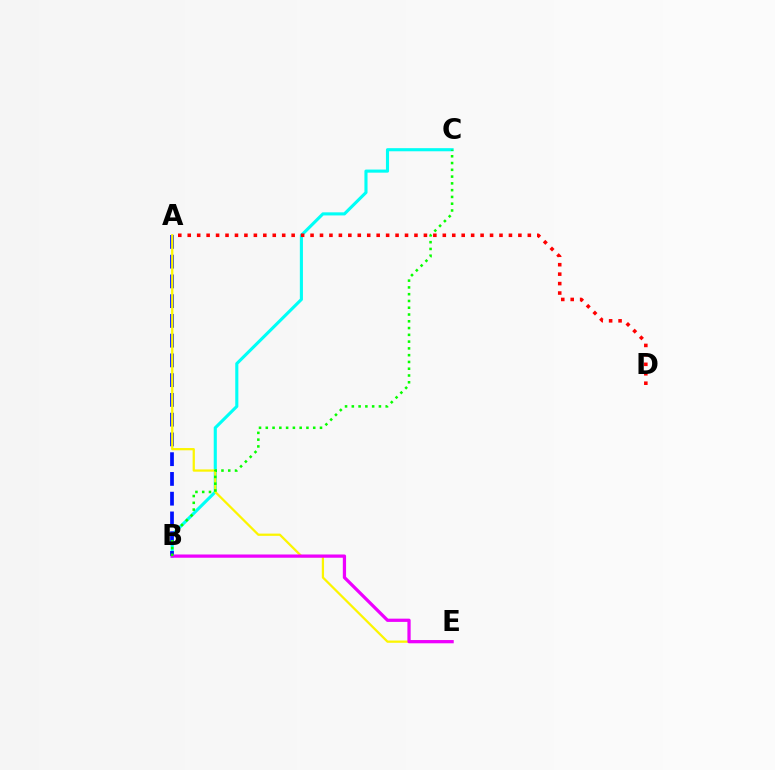{('B', 'C'): [{'color': '#00fff6', 'line_style': 'solid', 'thickness': 2.24}, {'color': '#08ff00', 'line_style': 'dotted', 'thickness': 1.84}], ('A', 'B'): [{'color': '#0010ff', 'line_style': 'dashed', 'thickness': 2.68}], ('A', 'E'): [{'color': '#fcf500', 'line_style': 'solid', 'thickness': 1.62}], ('A', 'D'): [{'color': '#ff0000', 'line_style': 'dotted', 'thickness': 2.57}], ('B', 'E'): [{'color': '#ee00ff', 'line_style': 'solid', 'thickness': 2.34}]}